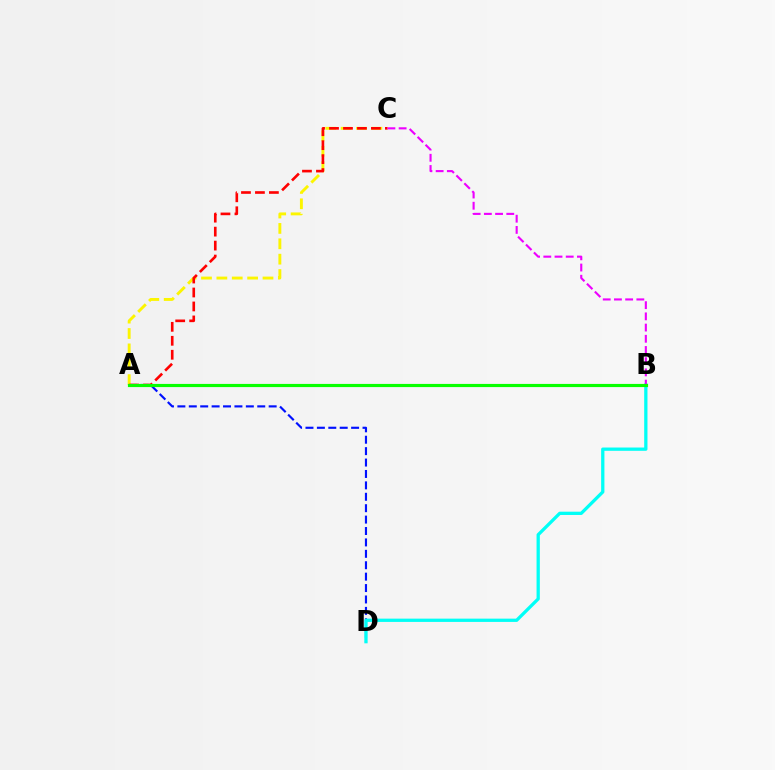{('A', 'D'): [{'color': '#0010ff', 'line_style': 'dashed', 'thickness': 1.55}], ('A', 'C'): [{'color': '#fcf500', 'line_style': 'dashed', 'thickness': 2.09}, {'color': '#ff0000', 'line_style': 'dashed', 'thickness': 1.9}], ('B', 'D'): [{'color': '#00fff6', 'line_style': 'solid', 'thickness': 2.36}], ('B', 'C'): [{'color': '#ee00ff', 'line_style': 'dashed', 'thickness': 1.52}], ('A', 'B'): [{'color': '#08ff00', 'line_style': 'solid', 'thickness': 2.28}]}